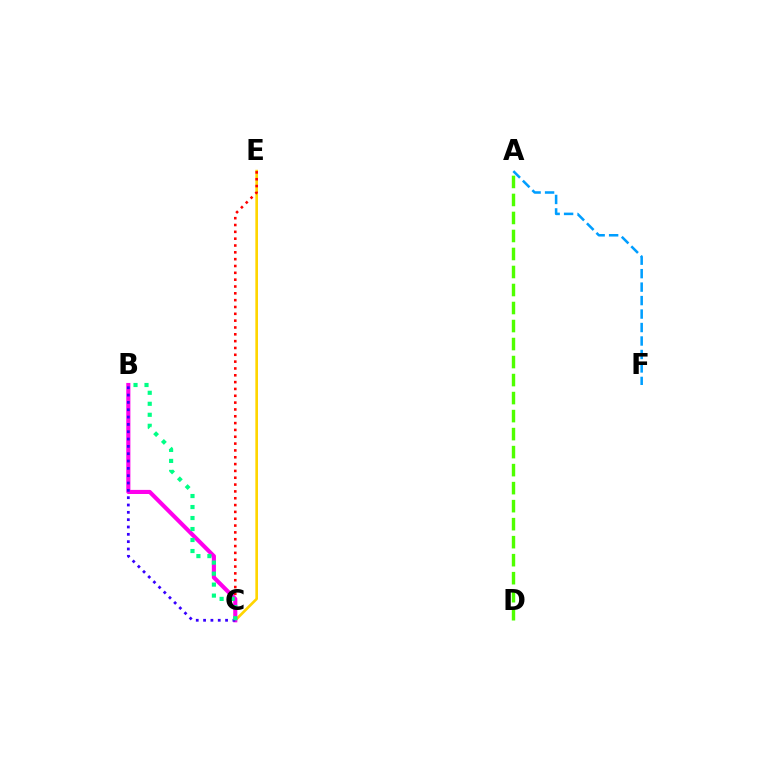{('C', 'E'): [{'color': '#ffd500', 'line_style': 'solid', 'thickness': 1.91}, {'color': '#ff0000', 'line_style': 'dotted', 'thickness': 1.86}], ('A', 'D'): [{'color': '#4fff00', 'line_style': 'dashed', 'thickness': 2.45}], ('A', 'F'): [{'color': '#009eff', 'line_style': 'dashed', 'thickness': 1.83}], ('B', 'C'): [{'color': '#ff00ed', 'line_style': 'solid', 'thickness': 2.95}, {'color': '#3700ff', 'line_style': 'dotted', 'thickness': 1.99}, {'color': '#00ff86', 'line_style': 'dotted', 'thickness': 2.99}]}